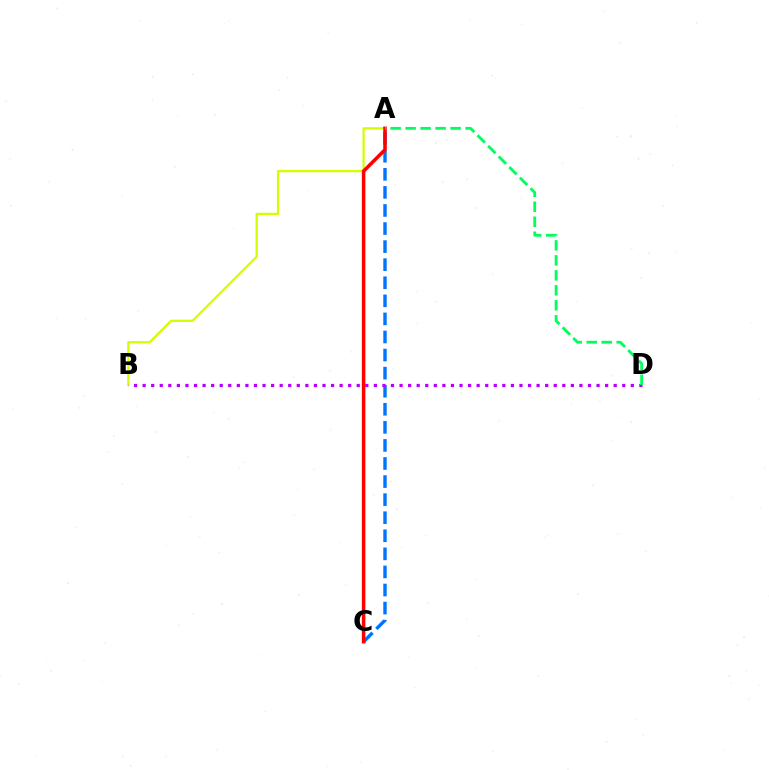{('A', 'B'): [{'color': '#d1ff00', 'line_style': 'solid', 'thickness': 1.63}], ('A', 'C'): [{'color': '#0074ff', 'line_style': 'dashed', 'thickness': 2.46}, {'color': '#ff0000', 'line_style': 'solid', 'thickness': 2.55}], ('B', 'D'): [{'color': '#b900ff', 'line_style': 'dotted', 'thickness': 2.33}], ('A', 'D'): [{'color': '#00ff5c', 'line_style': 'dashed', 'thickness': 2.04}]}